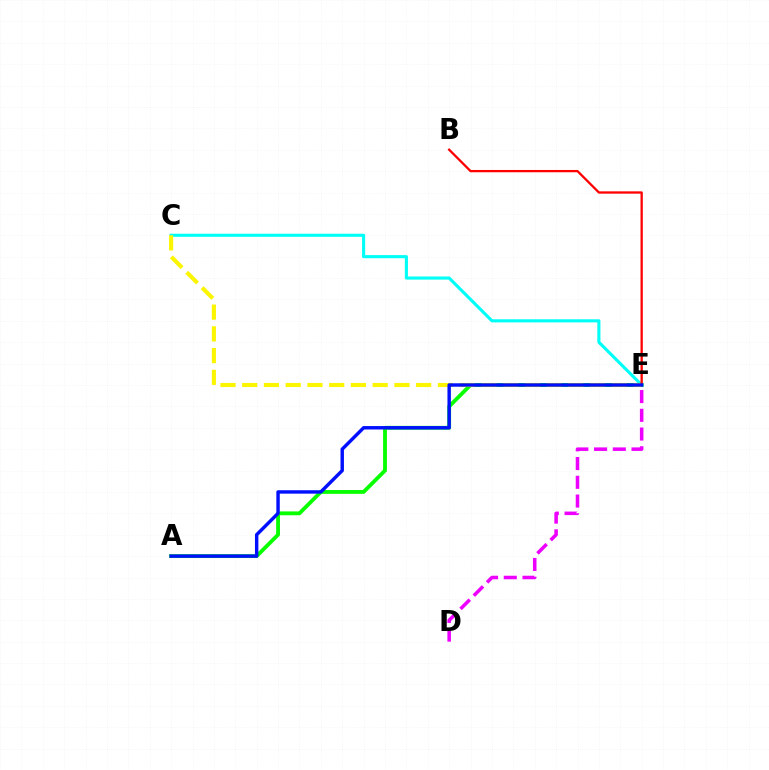{('A', 'E'): [{'color': '#08ff00', 'line_style': 'solid', 'thickness': 2.76}, {'color': '#0010ff', 'line_style': 'solid', 'thickness': 2.47}], ('C', 'E'): [{'color': '#00fff6', 'line_style': 'solid', 'thickness': 2.23}, {'color': '#fcf500', 'line_style': 'dashed', 'thickness': 2.95}], ('B', 'E'): [{'color': '#ff0000', 'line_style': 'solid', 'thickness': 1.65}], ('D', 'E'): [{'color': '#ee00ff', 'line_style': 'dashed', 'thickness': 2.55}]}